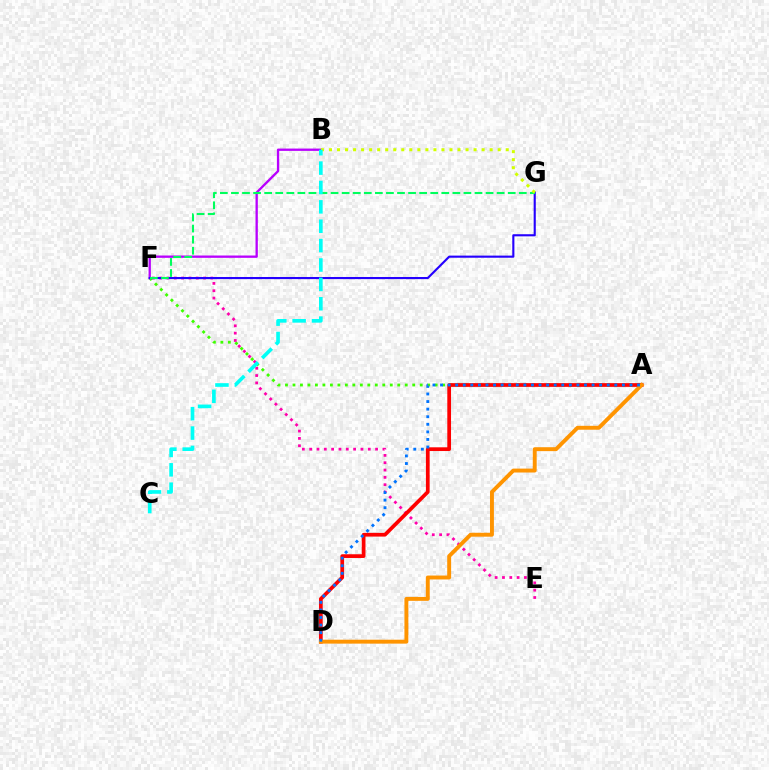{('A', 'F'): [{'color': '#3dff00', 'line_style': 'dotted', 'thickness': 2.03}], ('E', 'F'): [{'color': '#ff00ac', 'line_style': 'dotted', 'thickness': 1.99}], ('B', 'F'): [{'color': '#b900ff', 'line_style': 'solid', 'thickness': 1.67}], ('A', 'D'): [{'color': '#ff0000', 'line_style': 'solid', 'thickness': 2.68}, {'color': '#ff9400', 'line_style': 'solid', 'thickness': 2.82}, {'color': '#0074ff', 'line_style': 'dotted', 'thickness': 2.06}], ('F', 'G'): [{'color': '#2500ff', 'line_style': 'solid', 'thickness': 1.53}, {'color': '#00ff5c', 'line_style': 'dashed', 'thickness': 1.5}], ('B', 'G'): [{'color': '#d1ff00', 'line_style': 'dotted', 'thickness': 2.18}], ('B', 'C'): [{'color': '#00fff6', 'line_style': 'dashed', 'thickness': 2.63}]}